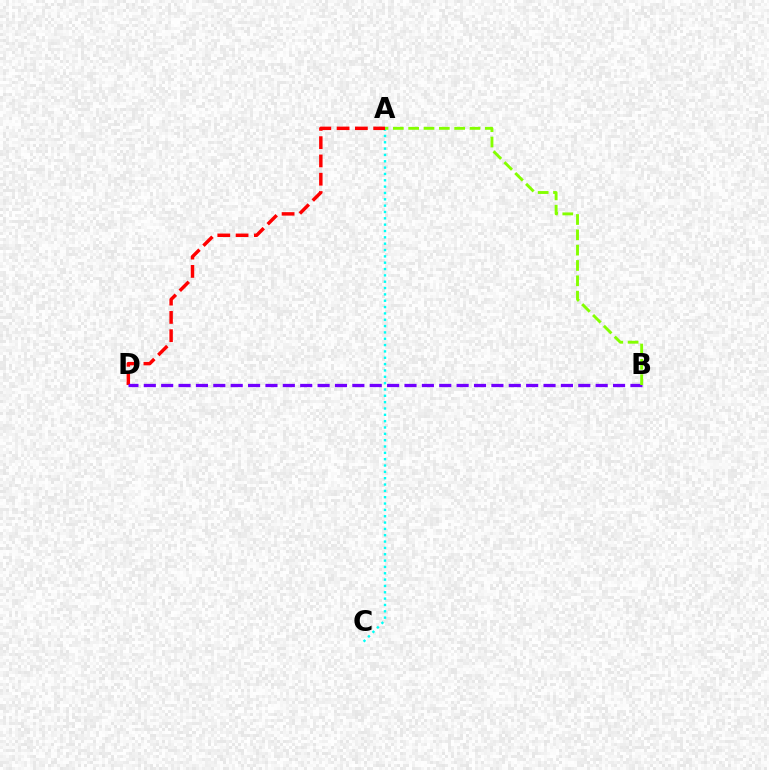{('A', 'C'): [{'color': '#00fff6', 'line_style': 'dotted', 'thickness': 1.72}], ('A', 'D'): [{'color': '#ff0000', 'line_style': 'dashed', 'thickness': 2.48}], ('B', 'D'): [{'color': '#7200ff', 'line_style': 'dashed', 'thickness': 2.36}], ('A', 'B'): [{'color': '#84ff00', 'line_style': 'dashed', 'thickness': 2.08}]}